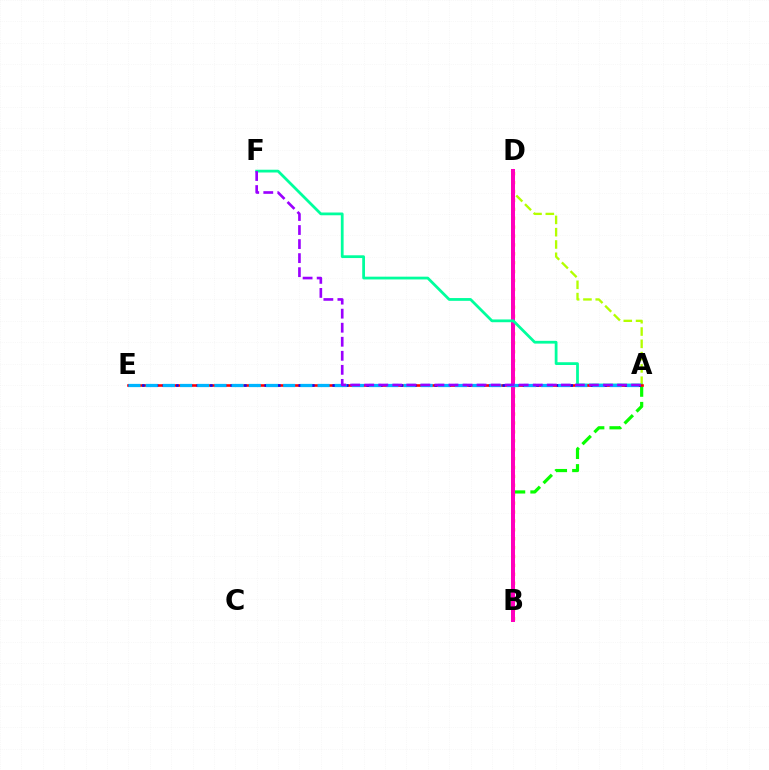{('A', 'D'): [{'color': '#b3ff00', 'line_style': 'dashed', 'thickness': 1.67}], ('B', 'D'): [{'color': '#ffa500', 'line_style': 'dotted', 'thickness': 2.42}, {'color': '#ff00bd', 'line_style': 'solid', 'thickness': 2.88}], ('A', 'B'): [{'color': '#08ff00', 'line_style': 'dashed', 'thickness': 2.29}], ('A', 'F'): [{'color': '#00ff9d', 'line_style': 'solid', 'thickness': 1.99}, {'color': '#9b00ff', 'line_style': 'dashed', 'thickness': 1.91}], ('A', 'E'): [{'color': '#ff0000', 'line_style': 'solid', 'thickness': 1.87}, {'color': '#0010ff', 'line_style': 'dotted', 'thickness': 1.85}, {'color': '#00b5ff', 'line_style': 'dashed', 'thickness': 2.33}]}